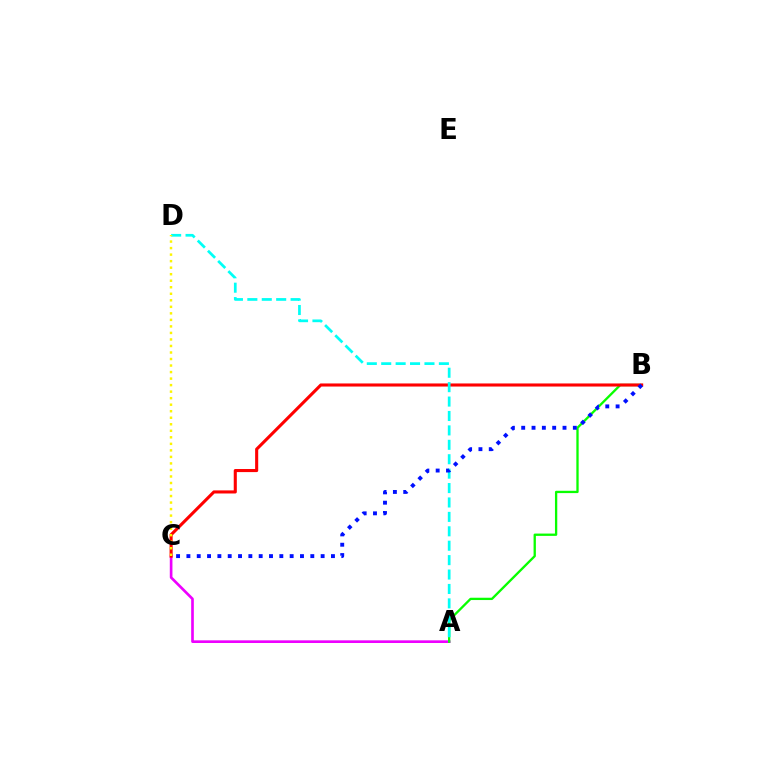{('A', 'C'): [{'color': '#ee00ff', 'line_style': 'solid', 'thickness': 1.91}], ('A', 'B'): [{'color': '#08ff00', 'line_style': 'solid', 'thickness': 1.66}], ('B', 'C'): [{'color': '#ff0000', 'line_style': 'solid', 'thickness': 2.22}, {'color': '#0010ff', 'line_style': 'dotted', 'thickness': 2.81}], ('A', 'D'): [{'color': '#00fff6', 'line_style': 'dashed', 'thickness': 1.96}], ('C', 'D'): [{'color': '#fcf500', 'line_style': 'dotted', 'thickness': 1.77}]}